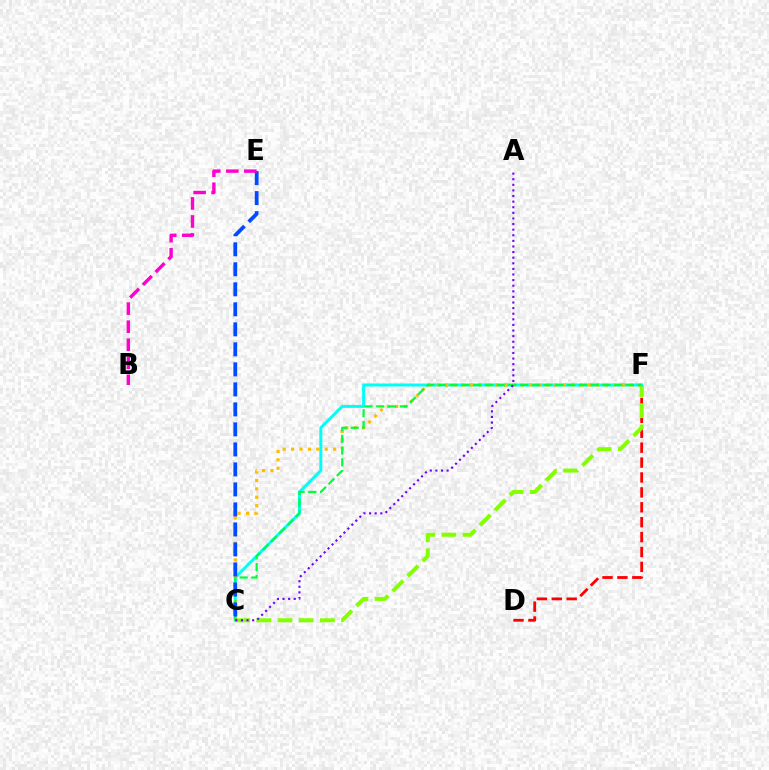{('D', 'F'): [{'color': '#ff0000', 'line_style': 'dashed', 'thickness': 2.03}], ('C', 'F'): [{'color': '#84ff00', 'line_style': 'dashed', 'thickness': 2.88}, {'color': '#00fff6', 'line_style': 'solid', 'thickness': 2.15}, {'color': '#ffbd00', 'line_style': 'dotted', 'thickness': 2.28}, {'color': '#00ff39', 'line_style': 'dashed', 'thickness': 1.6}], ('A', 'C'): [{'color': '#7200ff', 'line_style': 'dotted', 'thickness': 1.52}], ('C', 'E'): [{'color': '#004bff', 'line_style': 'dashed', 'thickness': 2.72}], ('B', 'E'): [{'color': '#ff00cf', 'line_style': 'dashed', 'thickness': 2.45}]}